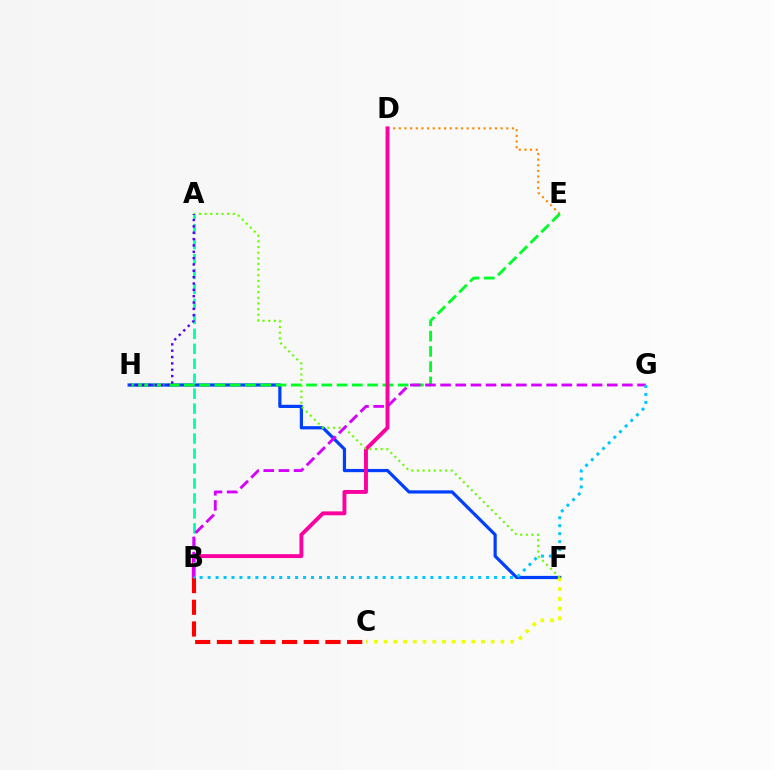{('D', 'E'): [{'color': '#ff8800', 'line_style': 'dotted', 'thickness': 1.54}], ('F', 'H'): [{'color': '#003fff', 'line_style': 'solid', 'thickness': 2.31}], ('E', 'H'): [{'color': '#00ff27', 'line_style': 'dashed', 'thickness': 2.07}], ('B', 'D'): [{'color': '#ff00a0', 'line_style': 'solid', 'thickness': 2.81}], ('A', 'B'): [{'color': '#00ffaf', 'line_style': 'dashed', 'thickness': 2.03}], ('A', 'F'): [{'color': '#66ff00', 'line_style': 'dotted', 'thickness': 1.53}], ('C', 'F'): [{'color': '#eeff00', 'line_style': 'dotted', 'thickness': 2.64}], ('B', 'G'): [{'color': '#d600ff', 'line_style': 'dashed', 'thickness': 2.06}, {'color': '#00c7ff', 'line_style': 'dotted', 'thickness': 2.16}], ('B', 'C'): [{'color': '#ff0000', 'line_style': 'dashed', 'thickness': 2.95}], ('A', 'H'): [{'color': '#4f00ff', 'line_style': 'dotted', 'thickness': 1.72}]}